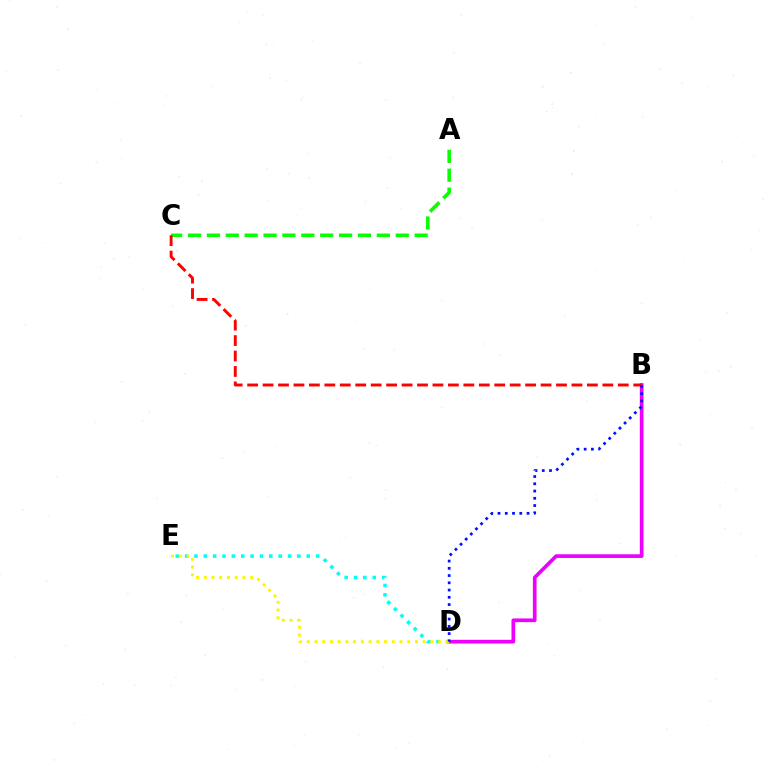{('B', 'D'): [{'color': '#ee00ff', 'line_style': 'solid', 'thickness': 2.66}, {'color': '#0010ff', 'line_style': 'dotted', 'thickness': 1.97}], ('A', 'C'): [{'color': '#08ff00', 'line_style': 'dashed', 'thickness': 2.57}], ('B', 'C'): [{'color': '#ff0000', 'line_style': 'dashed', 'thickness': 2.1}], ('D', 'E'): [{'color': '#00fff6', 'line_style': 'dotted', 'thickness': 2.54}, {'color': '#fcf500', 'line_style': 'dotted', 'thickness': 2.1}]}